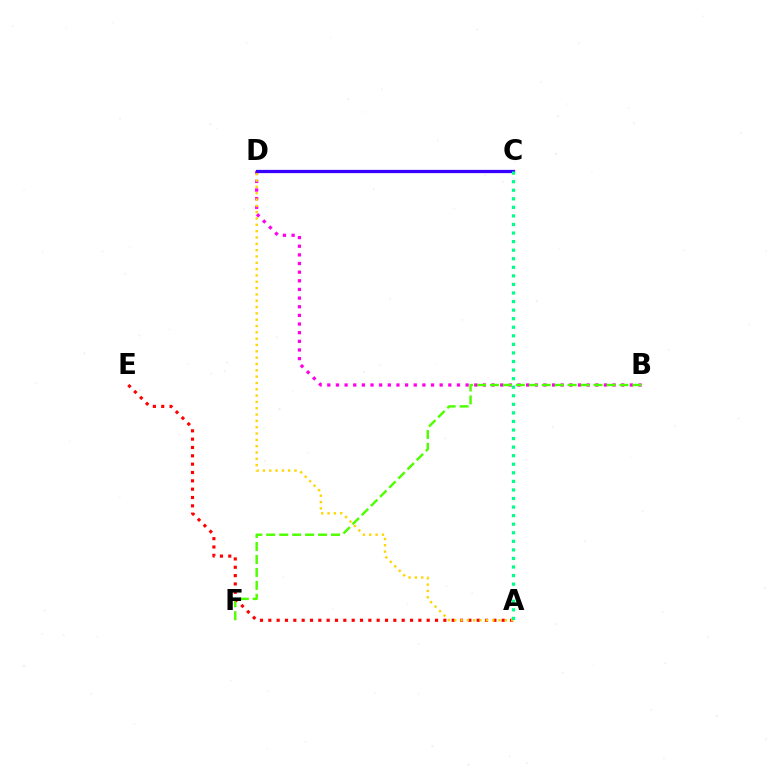{('C', 'D'): [{'color': '#009eff', 'line_style': 'dashed', 'thickness': 2.16}, {'color': '#3700ff', 'line_style': 'solid', 'thickness': 2.35}], ('B', 'D'): [{'color': '#ff00ed', 'line_style': 'dotted', 'thickness': 2.35}], ('B', 'F'): [{'color': '#4fff00', 'line_style': 'dashed', 'thickness': 1.76}], ('A', 'E'): [{'color': '#ff0000', 'line_style': 'dotted', 'thickness': 2.26}], ('A', 'D'): [{'color': '#ffd500', 'line_style': 'dotted', 'thickness': 1.72}], ('A', 'C'): [{'color': '#00ff86', 'line_style': 'dotted', 'thickness': 2.33}]}